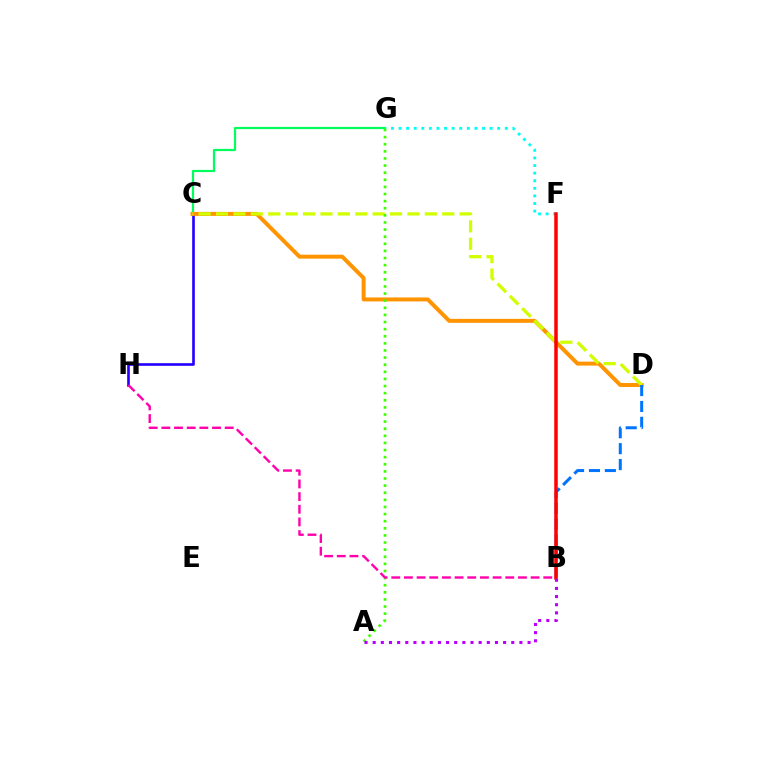{('C', 'H'): [{'color': '#2500ff', 'line_style': 'solid', 'thickness': 1.9}], ('C', 'G'): [{'color': '#00ff5c', 'line_style': 'solid', 'thickness': 1.59}], ('C', 'D'): [{'color': '#ff9400', 'line_style': 'solid', 'thickness': 2.86}, {'color': '#d1ff00', 'line_style': 'dashed', 'thickness': 2.36}], ('F', 'G'): [{'color': '#00fff6', 'line_style': 'dotted', 'thickness': 2.06}], ('A', 'G'): [{'color': '#3dff00', 'line_style': 'dotted', 'thickness': 1.93}], ('B', 'H'): [{'color': '#ff00ac', 'line_style': 'dashed', 'thickness': 1.72}], ('B', 'D'): [{'color': '#0074ff', 'line_style': 'dashed', 'thickness': 2.16}], ('B', 'F'): [{'color': '#ff0000', 'line_style': 'solid', 'thickness': 2.53}], ('A', 'B'): [{'color': '#b900ff', 'line_style': 'dotted', 'thickness': 2.21}]}